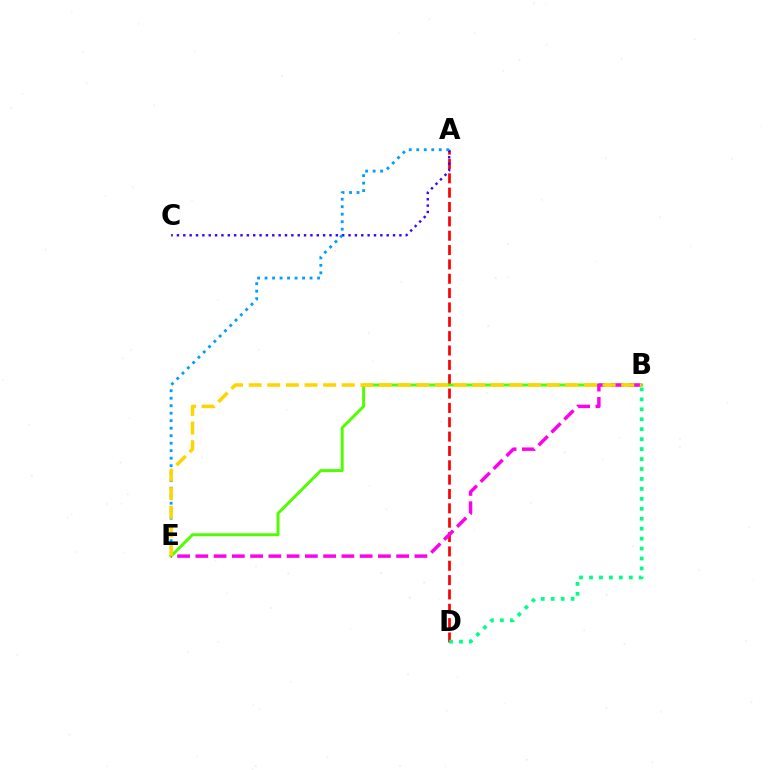{('A', 'D'): [{'color': '#ff0000', 'line_style': 'dashed', 'thickness': 1.95}], ('A', 'C'): [{'color': '#3700ff', 'line_style': 'dotted', 'thickness': 1.73}], ('A', 'E'): [{'color': '#009eff', 'line_style': 'dotted', 'thickness': 2.04}], ('B', 'E'): [{'color': '#4fff00', 'line_style': 'solid', 'thickness': 2.11}, {'color': '#ff00ed', 'line_style': 'dashed', 'thickness': 2.48}, {'color': '#ffd500', 'line_style': 'dashed', 'thickness': 2.53}], ('B', 'D'): [{'color': '#00ff86', 'line_style': 'dotted', 'thickness': 2.7}]}